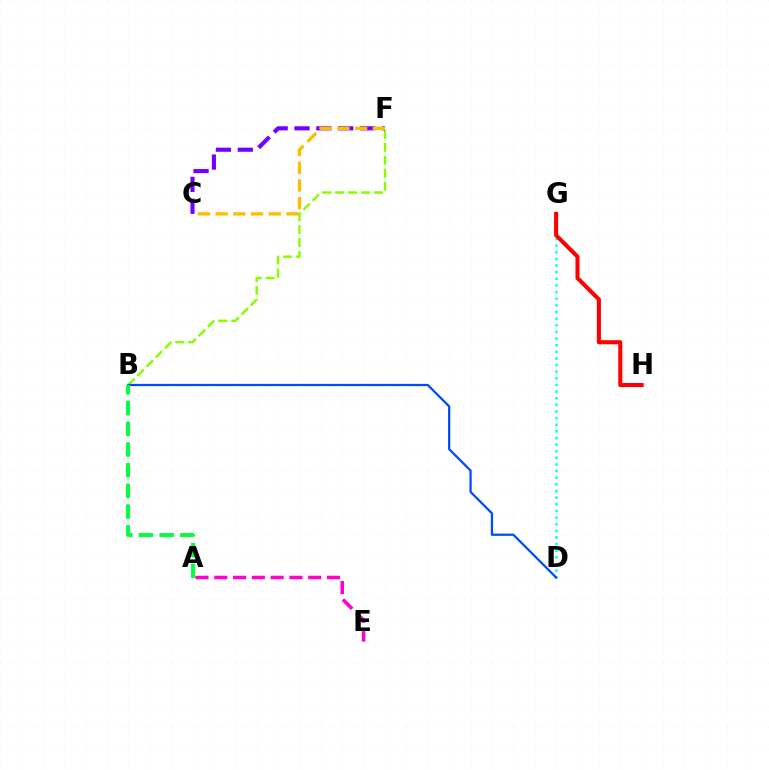{('A', 'E'): [{'color': '#ff00cf', 'line_style': 'dashed', 'thickness': 2.55}], ('B', 'F'): [{'color': '#84ff00', 'line_style': 'dashed', 'thickness': 1.76}], ('D', 'G'): [{'color': '#00fff6', 'line_style': 'dotted', 'thickness': 1.8}], ('B', 'D'): [{'color': '#004bff', 'line_style': 'solid', 'thickness': 1.62}], ('C', 'F'): [{'color': '#7200ff', 'line_style': 'dashed', 'thickness': 2.97}, {'color': '#ffbd00', 'line_style': 'dashed', 'thickness': 2.41}], ('A', 'B'): [{'color': '#00ff39', 'line_style': 'dashed', 'thickness': 2.81}], ('G', 'H'): [{'color': '#ff0000', 'line_style': 'solid', 'thickness': 2.92}]}